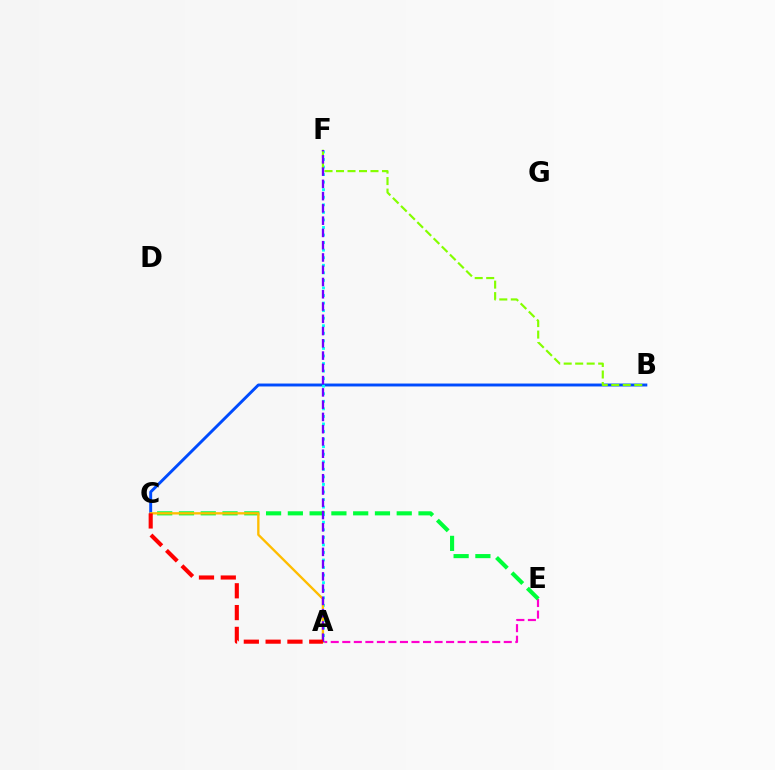{('A', 'E'): [{'color': '#ff00cf', 'line_style': 'dashed', 'thickness': 1.57}], ('B', 'C'): [{'color': '#004bff', 'line_style': 'solid', 'thickness': 2.1}], ('C', 'E'): [{'color': '#00ff39', 'line_style': 'dashed', 'thickness': 2.96}], ('A', 'F'): [{'color': '#00fff6', 'line_style': 'dotted', 'thickness': 2.05}, {'color': '#7200ff', 'line_style': 'dashed', 'thickness': 1.67}], ('B', 'F'): [{'color': '#84ff00', 'line_style': 'dashed', 'thickness': 1.56}], ('A', 'C'): [{'color': '#ffbd00', 'line_style': 'solid', 'thickness': 1.69}, {'color': '#ff0000', 'line_style': 'dashed', 'thickness': 2.96}]}